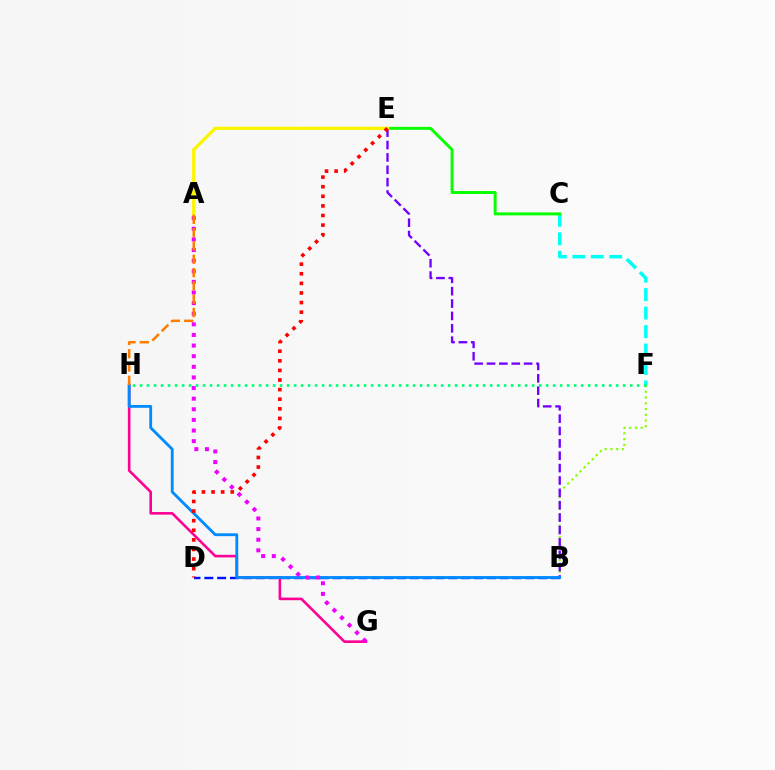{('C', 'F'): [{'color': '#00fff6', 'line_style': 'dashed', 'thickness': 2.51}], ('B', 'F'): [{'color': '#84ff00', 'line_style': 'dotted', 'thickness': 1.56}], ('B', 'D'): [{'color': '#0010ff', 'line_style': 'dashed', 'thickness': 1.74}], ('C', 'E'): [{'color': '#08ff00', 'line_style': 'solid', 'thickness': 2.13}], ('B', 'E'): [{'color': '#7200ff', 'line_style': 'dashed', 'thickness': 1.68}], ('G', 'H'): [{'color': '#ff0094', 'line_style': 'solid', 'thickness': 1.88}], ('B', 'H'): [{'color': '#008cff', 'line_style': 'solid', 'thickness': 2.04}], ('A', 'E'): [{'color': '#fcf500', 'line_style': 'solid', 'thickness': 2.39}], ('F', 'H'): [{'color': '#00ff74', 'line_style': 'dotted', 'thickness': 1.9}], ('D', 'E'): [{'color': '#ff0000', 'line_style': 'dotted', 'thickness': 2.61}], ('A', 'G'): [{'color': '#ee00ff', 'line_style': 'dotted', 'thickness': 2.88}], ('A', 'H'): [{'color': '#ff7c00', 'line_style': 'dashed', 'thickness': 1.81}]}